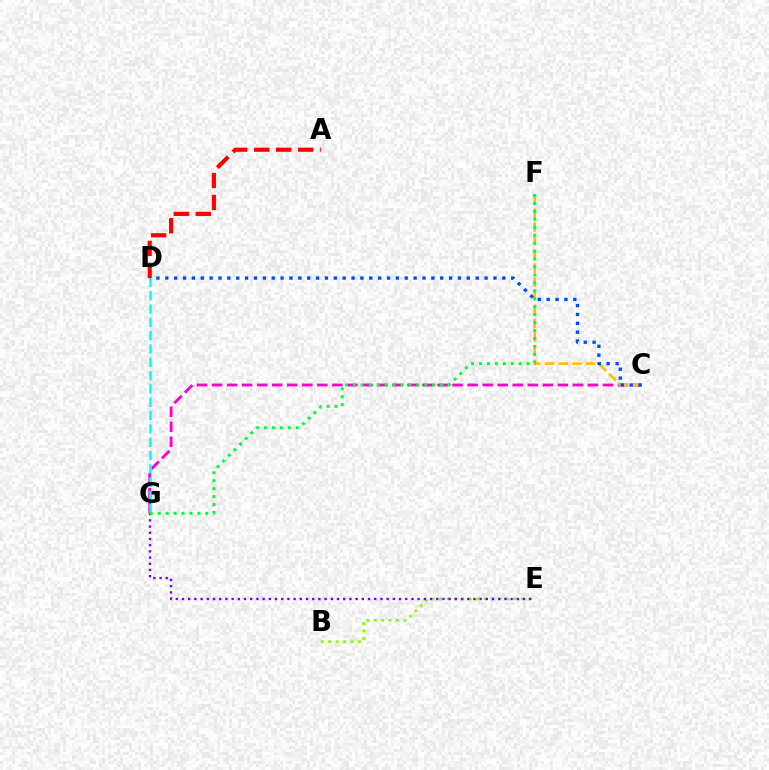{('C', 'G'): [{'color': '#ff00cf', 'line_style': 'dashed', 'thickness': 2.04}], ('B', 'E'): [{'color': '#84ff00', 'line_style': 'dotted', 'thickness': 2.02}], ('C', 'F'): [{'color': '#ffbd00', 'line_style': 'dashed', 'thickness': 1.87}], ('C', 'D'): [{'color': '#004bff', 'line_style': 'dotted', 'thickness': 2.41}], ('D', 'G'): [{'color': '#00fff6', 'line_style': 'dashed', 'thickness': 1.81}], ('E', 'G'): [{'color': '#7200ff', 'line_style': 'dotted', 'thickness': 1.68}], ('F', 'G'): [{'color': '#00ff39', 'line_style': 'dotted', 'thickness': 2.16}], ('A', 'D'): [{'color': '#ff0000', 'line_style': 'dashed', 'thickness': 2.99}]}